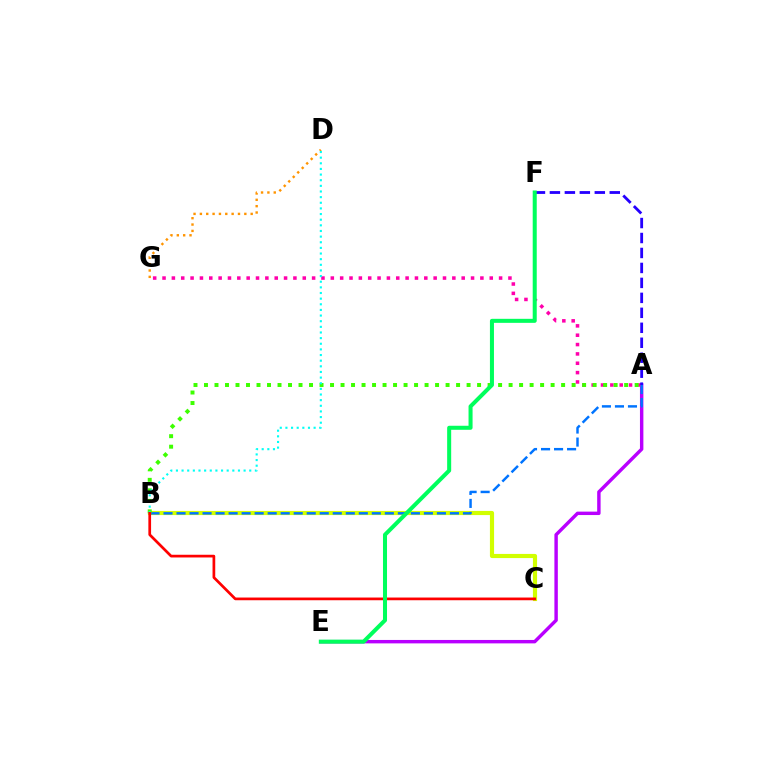{('D', 'G'): [{'color': '#ff9400', 'line_style': 'dotted', 'thickness': 1.73}], ('B', 'C'): [{'color': '#d1ff00', 'line_style': 'solid', 'thickness': 2.99}, {'color': '#ff0000', 'line_style': 'solid', 'thickness': 1.95}], ('A', 'E'): [{'color': '#b900ff', 'line_style': 'solid', 'thickness': 2.46}], ('A', 'G'): [{'color': '#ff00ac', 'line_style': 'dotted', 'thickness': 2.54}], ('A', 'F'): [{'color': '#2500ff', 'line_style': 'dashed', 'thickness': 2.03}], ('A', 'B'): [{'color': '#0074ff', 'line_style': 'dashed', 'thickness': 1.77}, {'color': '#3dff00', 'line_style': 'dotted', 'thickness': 2.85}], ('B', 'D'): [{'color': '#00fff6', 'line_style': 'dotted', 'thickness': 1.53}], ('E', 'F'): [{'color': '#00ff5c', 'line_style': 'solid', 'thickness': 2.9}]}